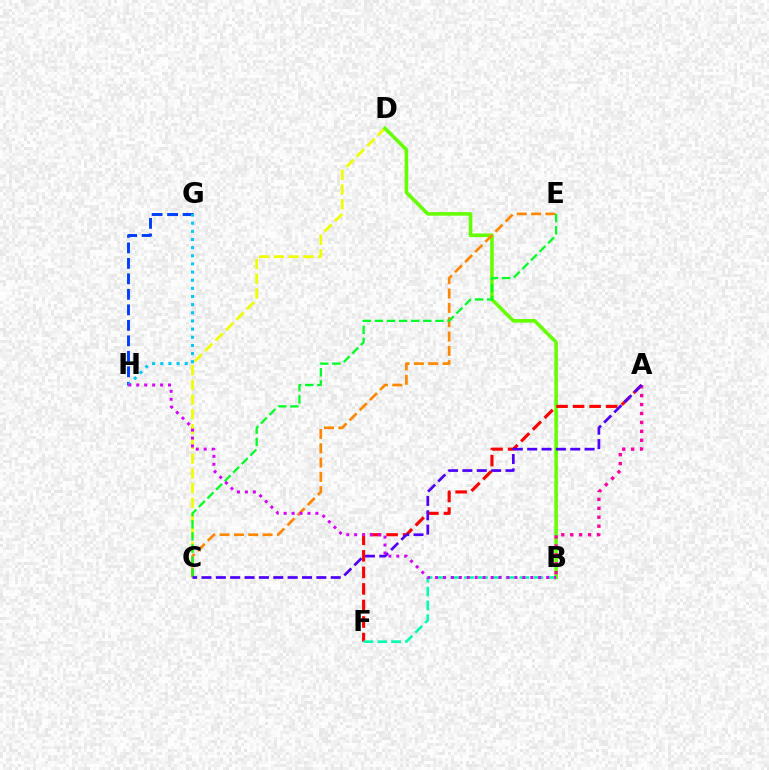{('C', 'D'): [{'color': '#eeff00', 'line_style': 'dashed', 'thickness': 2.0}], ('G', 'H'): [{'color': '#003fff', 'line_style': 'dashed', 'thickness': 2.1}, {'color': '#00c7ff', 'line_style': 'dotted', 'thickness': 2.21}], ('B', 'D'): [{'color': '#66ff00', 'line_style': 'solid', 'thickness': 2.58}], ('A', 'F'): [{'color': '#ff0000', 'line_style': 'dashed', 'thickness': 2.25}], ('C', 'E'): [{'color': '#ff8800', 'line_style': 'dashed', 'thickness': 1.95}, {'color': '#00ff27', 'line_style': 'dashed', 'thickness': 1.65}], ('B', 'F'): [{'color': '#00ffaf', 'line_style': 'dashed', 'thickness': 1.88}], ('A', 'B'): [{'color': '#ff00a0', 'line_style': 'dotted', 'thickness': 2.43}], ('A', 'C'): [{'color': '#4f00ff', 'line_style': 'dashed', 'thickness': 1.95}], ('B', 'H'): [{'color': '#d600ff', 'line_style': 'dotted', 'thickness': 2.16}]}